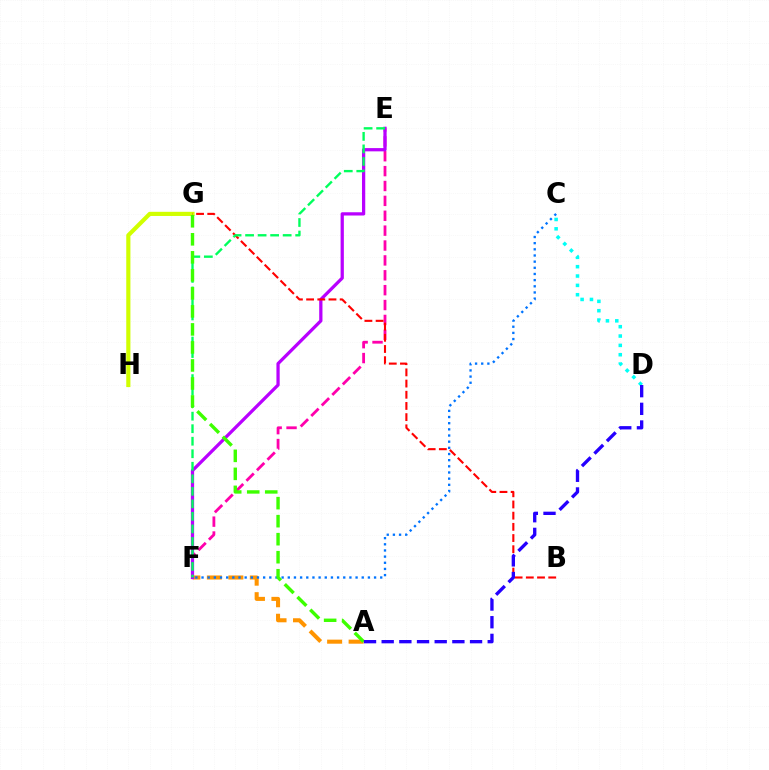{('A', 'F'): [{'color': '#ff9400', 'line_style': 'dashed', 'thickness': 2.92}], ('C', 'D'): [{'color': '#00fff6', 'line_style': 'dotted', 'thickness': 2.54}], ('E', 'F'): [{'color': '#ff00ac', 'line_style': 'dashed', 'thickness': 2.02}, {'color': '#b900ff', 'line_style': 'solid', 'thickness': 2.34}, {'color': '#00ff5c', 'line_style': 'dashed', 'thickness': 1.7}], ('G', 'H'): [{'color': '#d1ff00', 'line_style': 'solid', 'thickness': 3.0}], ('B', 'G'): [{'color': '#ff0000', 'line_style': 'dashed', 'thickness': 1.52}], ('C', 'F'): [{'color': '#0074ff', 'line_style': 'dotted', 'thickness': 1.67}], ('A', 'G'): [{'color': '#3dff00', 'line_style': 'dashed', 'thickness': 2.45}], ('A', 'D'): [{'color': '#2500ff', 'line_style': 'dashed', 'thickness': 2.4}]}